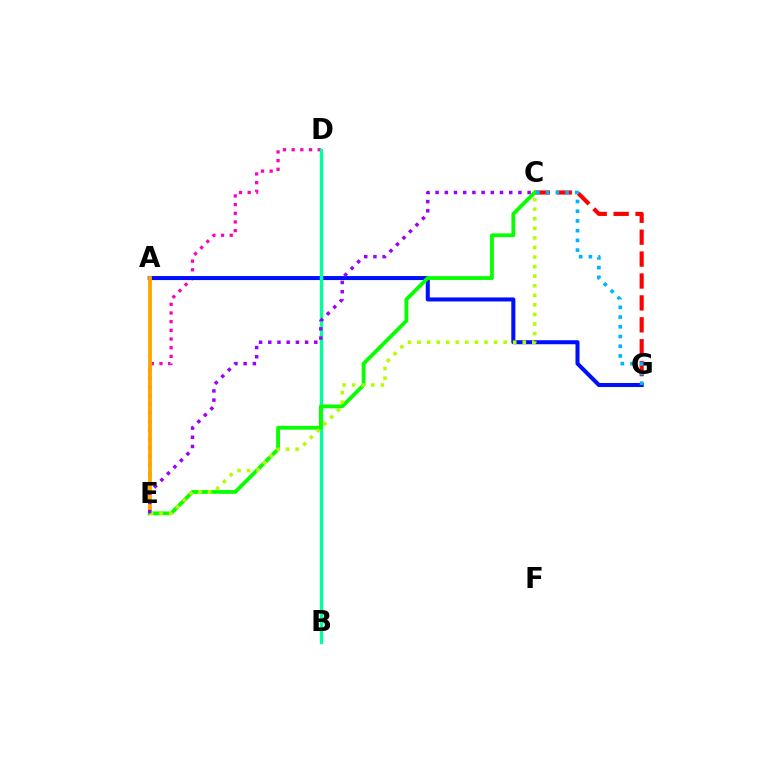{('D', 'E'): [{'color': '#ff00bd', 'line_style': 'dotted', 'thickness': 2.36}], ('A', 'G'): [{'color': '#0010ff', 'line_style': 'solid', 'thickness': 2.91}], ('A', 'E'): [{'color': '#ffa500', 'line_style': 'solid', 'thickness': 2.75}], ('B', 'D'): [{'color': '#00ff9d', 'line_style': 'solid', 'thickness': 2.41}], ('C', 'G'): [{'color': '#ff0000', 'line_style': 'dashed', 'thickness': 2.98}, {'color': '#00b5ff', 'line_style': 'dotted', 'thickness': 2.64}], ('C', 'E'): [{'color': '#08ff00', 'line_style': 'solid', 'thickness': 2.75}, {'color': '#b3ff00', 'line_style': 'dotted', 'thickness': 2.6}, {'color': '#9b00ff', 'line_style': 'dotted', 'thickness': 2.5}]}